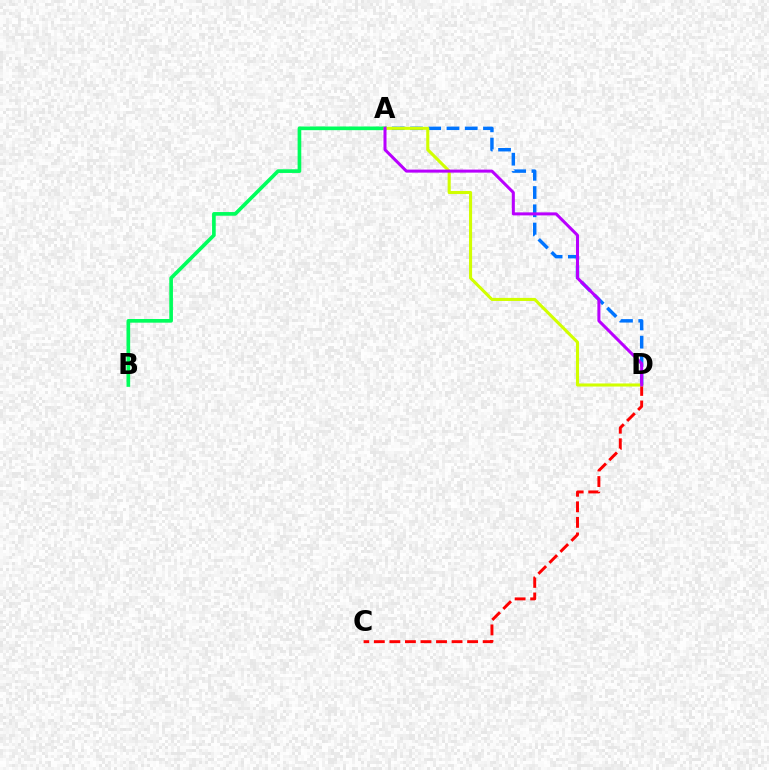{('A', 'B'): [{'color': '#00ff5c', 'line_style': 'solid', 'thickness': 2.64}], ('A', 'D'): [{'color': '#0074ff', 'line_style': 'dashed', 'thickness': 2.48}, {'color': '#d1ff00', 'line_style': 'solid', 'thickness': 2.21}, {'color': '#b900ff', 'line_style': 'solid', 'thickness': 2.18}], ('C', 'D'): [{'color': '#ff0000', 'line_style': 'dashed', 'thickness': 2.11}]}